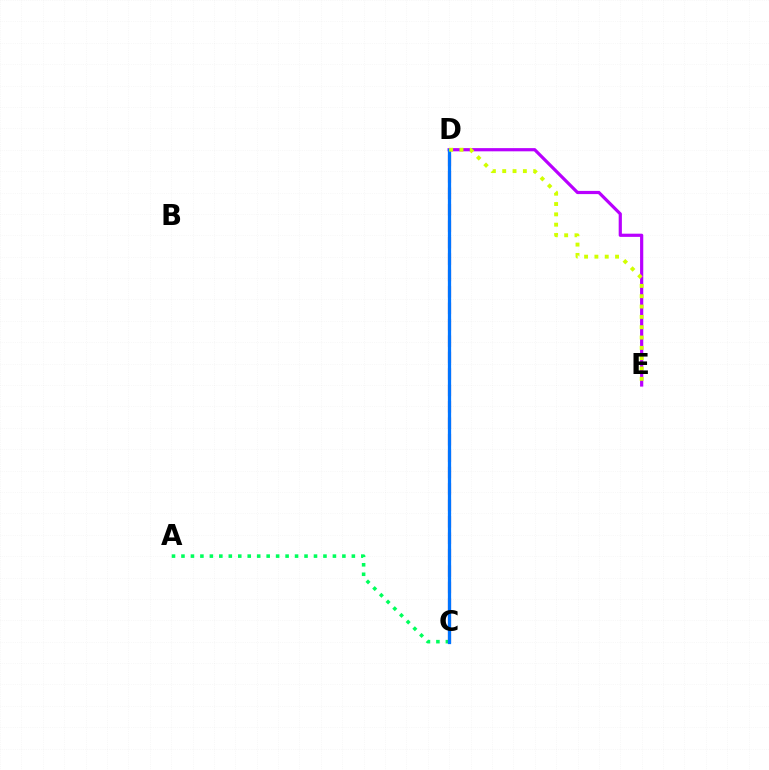{('D', 'E'): [{'color': '#b900ff', 'line_style': 'solid', 'thickness': 2.3}, {'color': '#d1ff00', 'line_style': 'dotted', 'thickness': 2.81}], ('A', 'C'): [{'color': '#00ff5c', 'line_style': 'dotted', 'thickness': 2.57}], ('C', 'D'): [{'color': '#ff0000', 'line_style': 'dashed', 'thickness': 2.23}, {'color': '#0074ff', 'line_style': 'solid', 'thickness': 2.35}]}